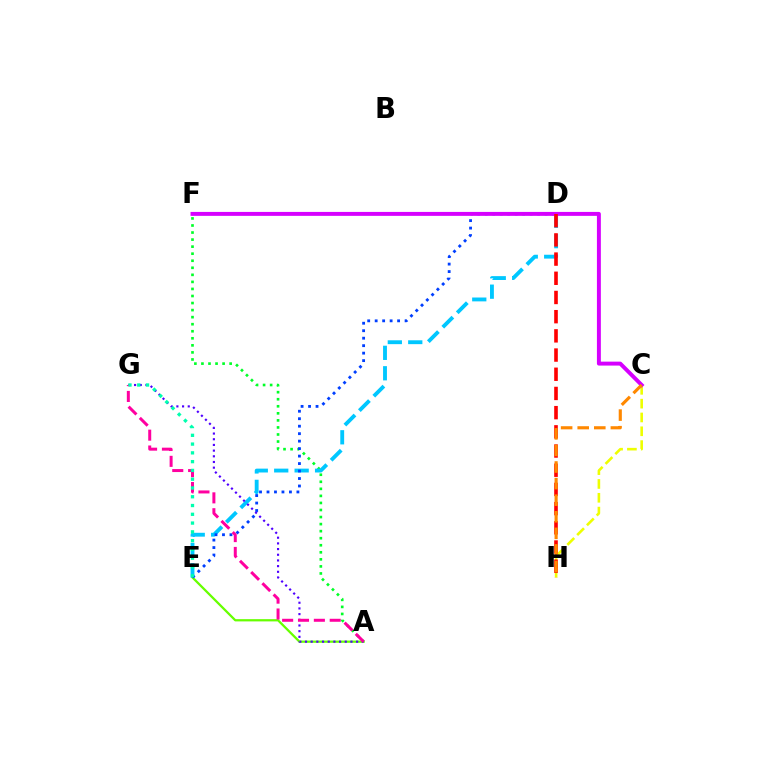{('A', 'E'): [{'color': '#66ff00', 'line_style': 'solid', 'thickness': 1.62}], ('A', 'F'): [{'color': '#00ff27', 'line_style': 'dotted', 'thickness': 1.92}], ('D', 'E'): [{'color': '#00c7ff', 'line_style': 'dashed', 'thickness': 2.78}, {'color': '#003fff', 'line_style': 'dotted', 'thickness': 2.03}], ('C', 'H'): [{'color': '#eeff00', 'line_style': 'dashed', 'thickness': 1.88}, {'color': '#ff8800', 'line_style': 'dashed', 'thickness': 2.25}], ('A', 'G'): [{'color': '#4f00ff', 'line_style': 'dotted', 'thickness': 1.54}, {'color': '#ff00a0', 'line_style': 'dashed', 'thickness': 2.15}], ('C', 'F'): [{'color': '#d600ff', 'line_style': 'solid', 'thickness': 2.84}], ('E', 'G'): [{'color': '#00ffaf', 'line_style': 'dotted', 'thickness': 2.38}], ('D', 'H'): [{'color': '#ff0000', 'line_style': 'dashed', 'thickness': 2.61}]}